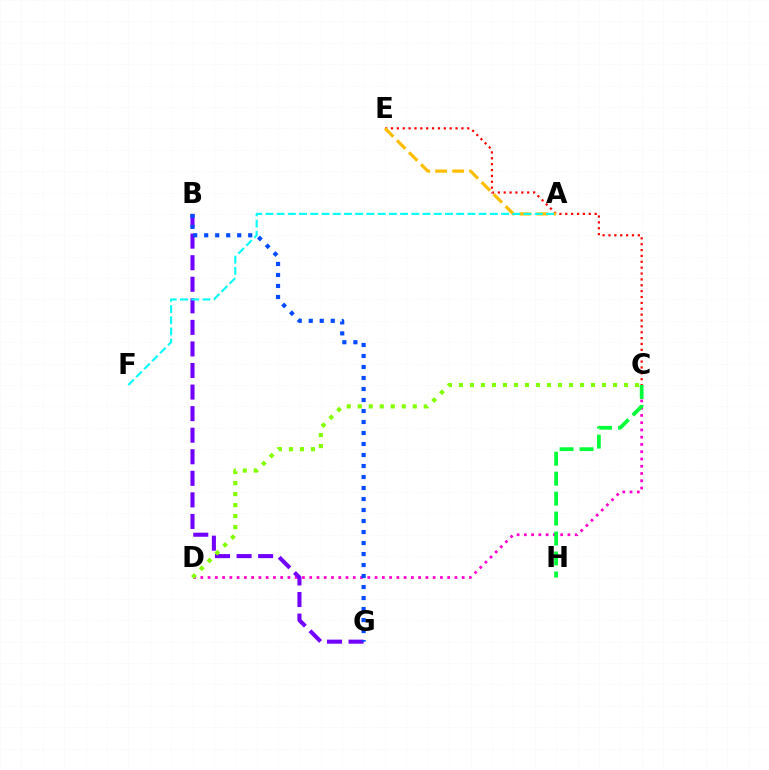{('C', 'D'): [{'color': '#ff00cf', 'line_style': 'dotted', 'thickness': 1.97}, {'color': '#84ff00', 'line_style': 'dotted', 'thickness': 2.99}], ('C', 'E'): [{'color': '#ff0000', 'line_style': 'dotted', 'thickness': 1.59}], ('A', 'E'): [{'color': '#ffbd00', 'line_style': 'dashed', 'thickness': 2.31}], ('B', 'G'): [{'color': '#7200ff', 'line_style': 'dashed', 'thickness': 2.93}, {'color': '#004bff', 'line_style': 'dotted', 'thickness': 2.99}], ('C', 'H'): [{'color': '#00ff39', 'line_style': 'dashed', 'thickness': 2.71}], ('A', 'F'): [{'color': '#00fff6', 'line_style': 'dashed', 'thickness': 1.52}]}